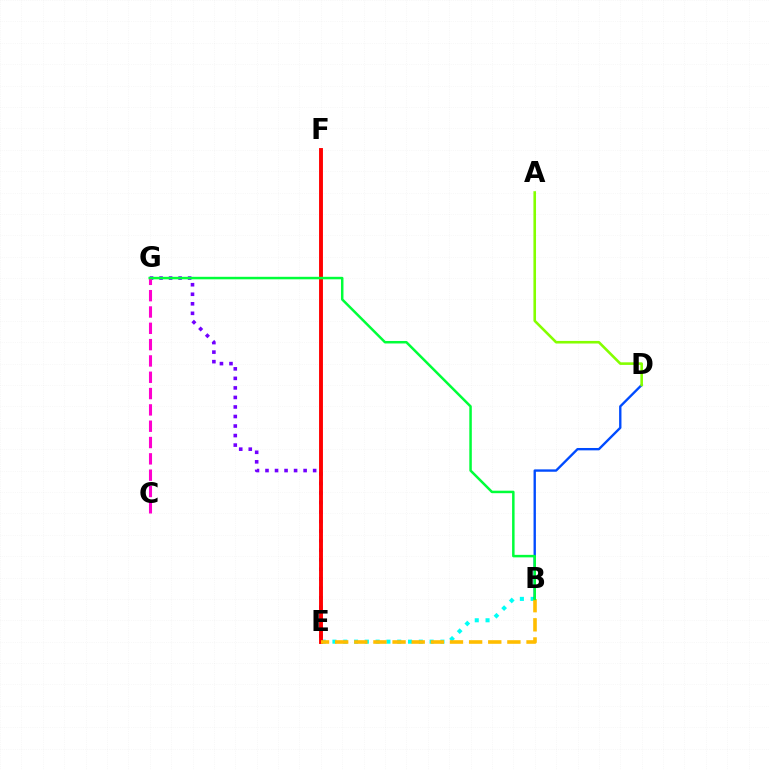{('B', 'E'): [{'color': '#00fff6', 'line_style': 'dotted', 'thickness': 2.93}, {'color': '#ffbd00', 'line_style': 'dashed', 'thickness': 2.6}], ('E', 'G'): [{'color': '#7200ff', 'line_style': 'dotted', 'thickness': 2.59}], ('E', 'F'): [{'color': '#ff0000', 'line_style': 'solid', 'thickness': 2.8}], ('B', 'D'): [{'color': '#004bff', 'line_style': 'solid', 'thickness': 1.7}], ('C', 'G'): [{'color': '#ff00cf', 'line_style': 'dashed', 'thickness': 2.22}], ('B', 'G'): [{'color': '#00ff39', 'line_style': 'solid', 'thickness': 1.8}], ('A', 'D'): [{'color': '#84ff00', 'line_style': 'solid', 'thickness': 1.87}]}